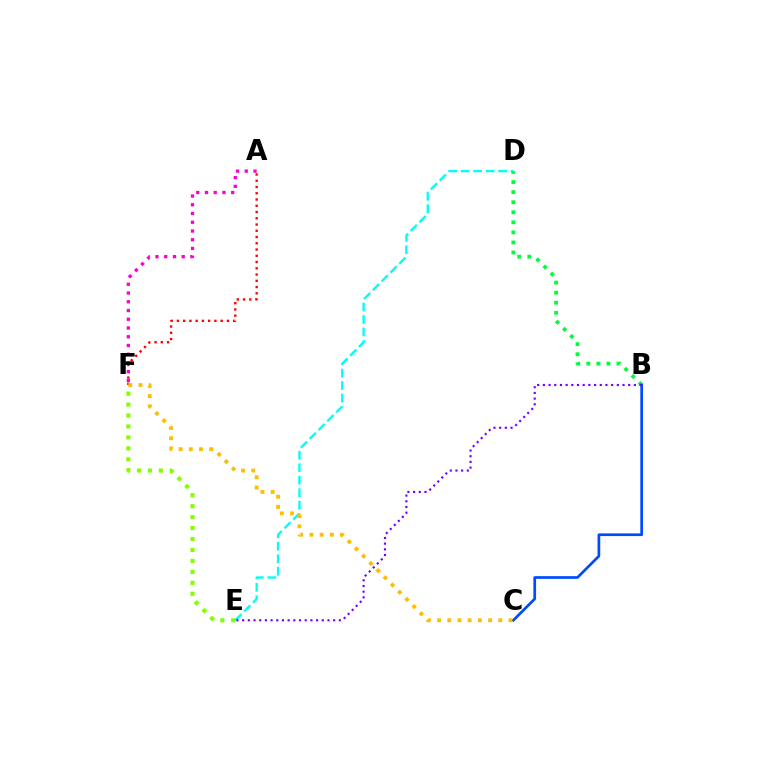{('E', 'F'): [{'color': '#84ff00', 'line_style': 'dotted', 'thickness': 2.97}], ('D', 'E'): [{'color': '#00fff6', 'line_style': 'dashed', 'thickness': 1.7}], ('B', 'D'): [{'color': '#00ff39', 'line_style': 'dotted', 'thickness': 2.73}], ('B', 'C'): [{'color': '#004bff', 'line_style': 'solid', 'thickness': 1.95}], ('A', 'F'): [{'color': '#ff0000', 'line_style': 'dotted', 'thickness': 1.7}, {'color': '#ff00cf', 'line_style': 'dotted', 'thickness': 2.38}], ('C', 'F'): [{'color': '#ffbd00', 'line_style': 'dotted', 'thickness': 2.77}], ('B', 'E'): [{'color': '#7200ff', 'line_style': 'dotted', 'thickness': 1.55}]}